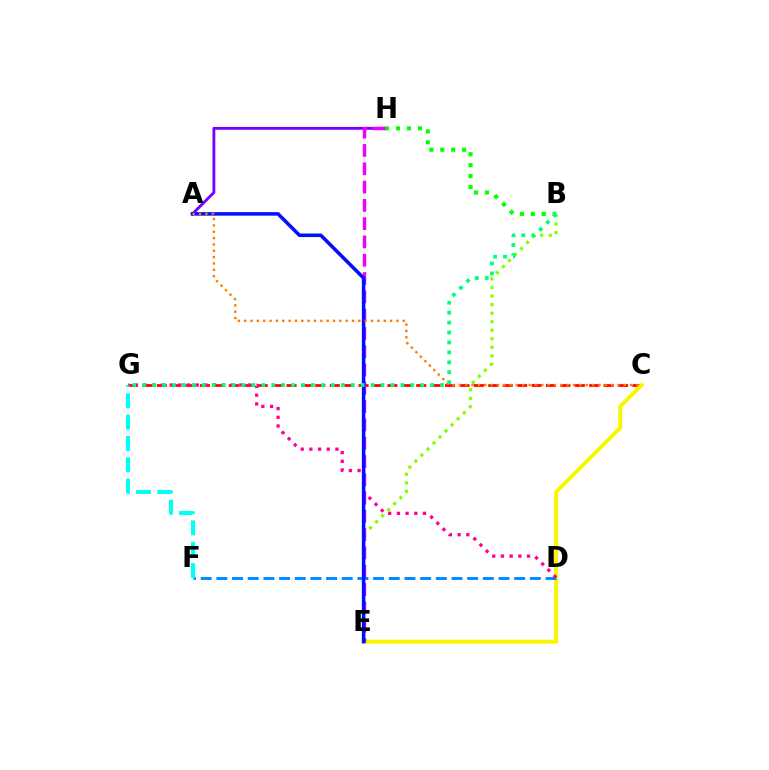{('B', 'E'): [{'color': '#84ff00', 'line_style': 'dotted', 'thickness': 2.32}], ('A', 'H'): [{'color': '#7200ff', 'line_style': 'solid', 'thickness': 2.04}], ('C', 'G'): [{'color': '#ff0000', 'line_style': 'dashed', 'thickness': 1.96}], ('B', 'H'): [{'color': '#08ff00', 'line_style': 'dotted', 'thickness': 2.97}], ('C', 'E'): [{'color': '#fcf500', 'line_style': 'solid', 'thickness': 2.87}], ('D', 'F'): [{'color': '#008cff', 'line_style': 'dashed', 'thickness': 2.13}], ('E', 'H'): [{'color': '#ee00ff', 'line_style': 'dashed', 'thickness': 2.49}], ('F', 'G'): [{'color': '#00fff6', 'line_style': 'dashed', 'thickness': 2.9}], ('D', 'G'): [{'color': '#ff0094', 'line_style': 'dotted', 'thickness': 2.36}], ('A', 'E'): [{'color': '#0010ff', 'line_style': 'solid', 'thickness': 2.55}], ('A', 'C'): [{'color': '#ff7c00', 'line_style': 'dotted', 'thickness': 1.72}], ('B', 'G'): [{'color': '#00ff74', 'line_style': 'dotted', 'thickness': 2.7}]}